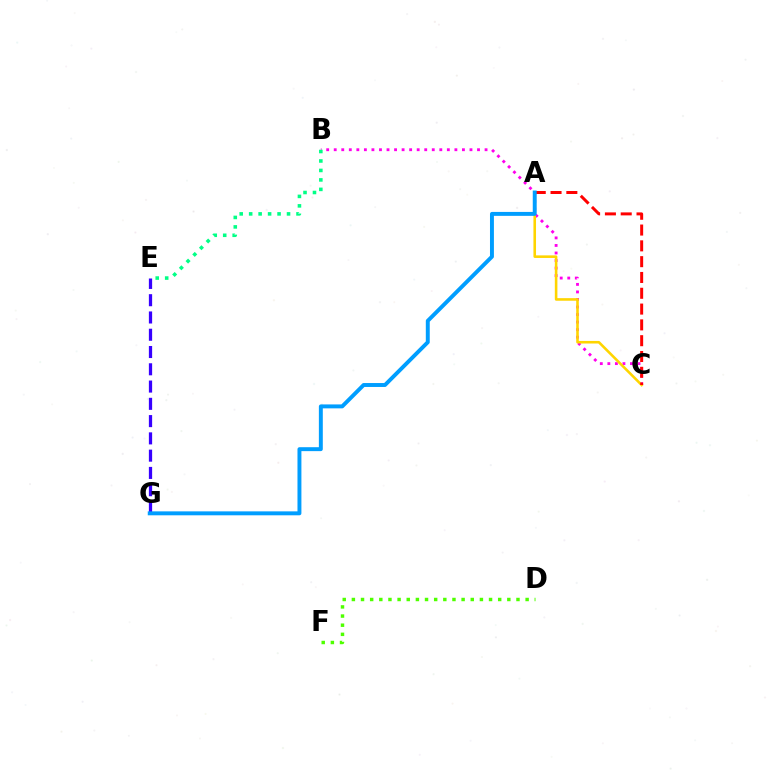{('B', 'C'): [{'color': '#ff00ed', 'line_style': 'dotted', 'thickness': 2.05}], ('A', 'C'): [{'color': '#ffd500', 'line_style': 'solid', 'thickness': 1.86}, {'color': '#ff0000', 'line_style': 'dashed', 'thickness': 2.15}], ('B', 'E'): [{'color': '#00ff86', 'line_style': 'dotted', 'thickness': 2.57}], ('E', 'G'): [{'color': '#3700ff', 'line_style': 'dashed', 'thickness': 2.35}], ('A', 'G'): [{'color': '#009eff', 'line_style': 'solid', 'thickness': 2.83}], ('D', 'F'): [{'color': '#4fff00', 'line_style': 'dotted', 'thickness': 2.48}]}